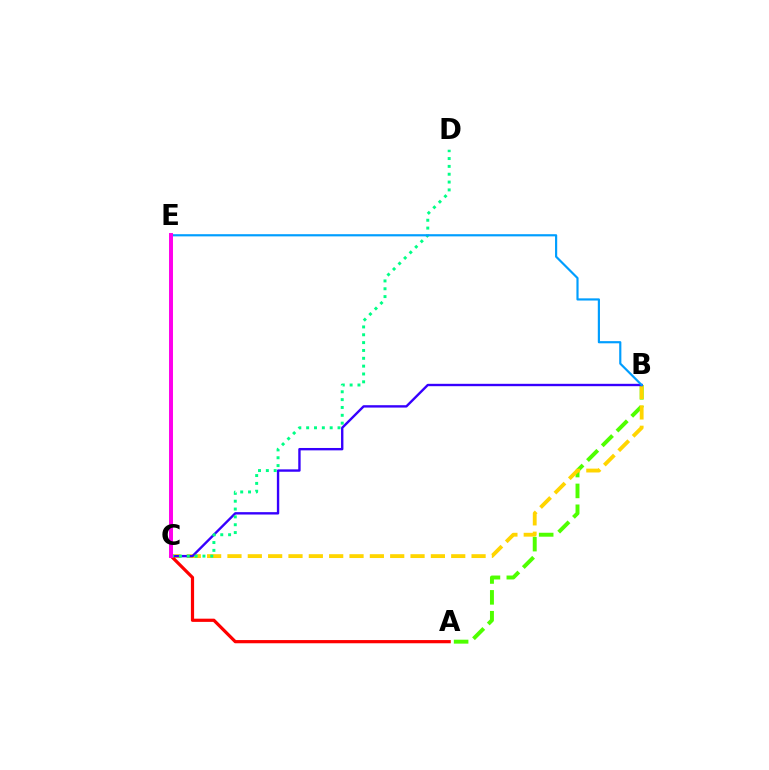{('A', 'B'): [{'color': '#4fff00', 'line_style': 'dashed', 'thickness': 2.83}], ('B', 'C'): [{'color': '#ffd500', 'line_style': 'dashed', 'thickness': 2.76}, {'color': '#3700ff', 'line_style': 'solid', 'thickness': 1.71}], ('A', 'C'): [{'color': '#ff0000', 'line_style': 'solid', 'thickness': 2.31}], ('C', 'D'): [{'color': '#00ff86', 'line_style': 'dotted', 'thickness': 2.13}], ('B', 'E'): [{'color': '#009eff', 'line_style': 'solid', 'thickness': 1.57}], ('C', 'E'): [{'color': '#ff00ed', 'line_style': 'solid', 'thickness': 2.85}]}